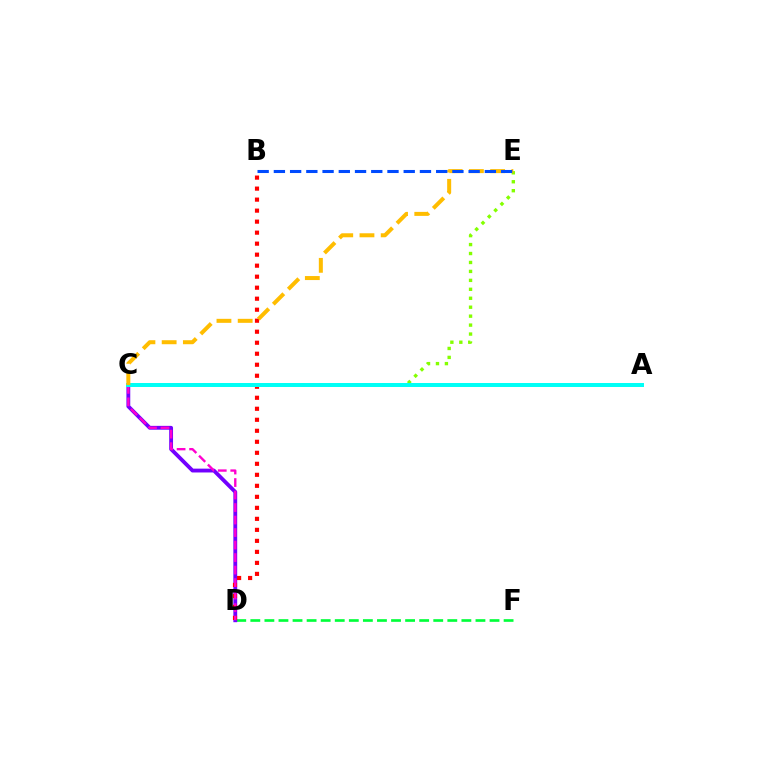{('D', 'F'): [{'color': '#00ff39', 'line_style': 'dashed', 'thickness': 1.91}], ('C', 'D'): [{'color': '#7200ff', 'line_style': 'solid', 'thickness': 2.76}, {'color': '#ff00cf', 'line_style': 'dashed', 'thickness': 1.7}], ('B', 'D'): [{'color': '#ff0000', 'line_style': 'dotted', 'thickness': 2.99}], ('C', 'E'): [{'color': '#84ff00', 'line_style': 'dotted', 'thickness': 2.43}, {'color': '#ffbd00', 'line_style': 'dashed', 'thickness': 2.88}], ('A', 'C'): [{'color': '#00fff6', 'line_style': 'solid', 'thickness': 2.86}], ('B', 'E'): [{'color': '#004bff', 'line_style': 'dashed', 'thickness': 2.2}]}